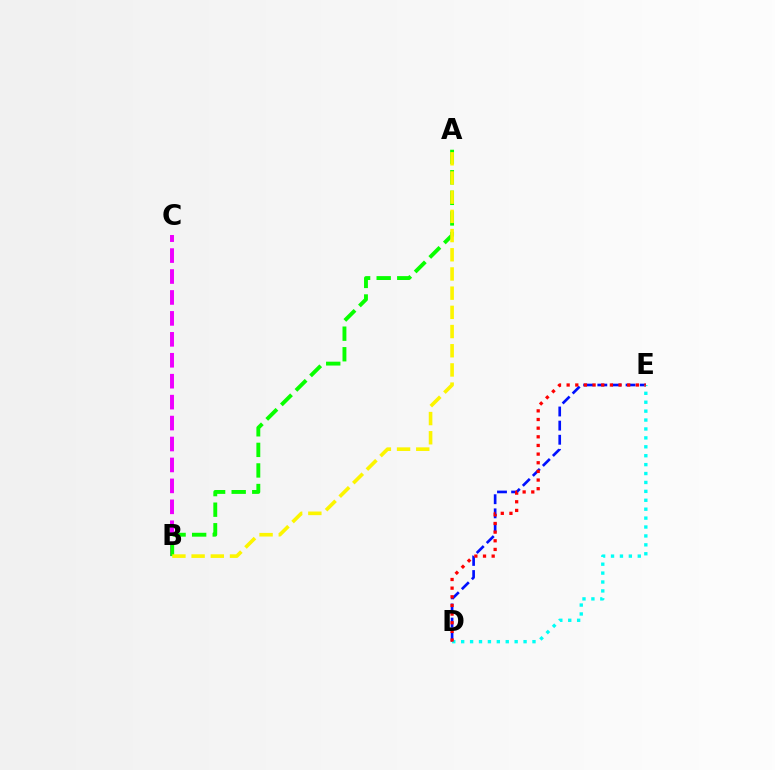{('D', 'E'): [{'color': '#0010ff', 'line_style': 'dashed', 'thickness': 1.92}, {'color': '#00fff6', 'line_style': 'dotted', 'thickness': 2.42}, {'color': '#ff0000', 'line_style': 'dotted', 'thickness': 2.35}], ('B', 'C'): [{'color': '#ee00ff', 'line_style': 'dashed', 'thickness': 2.84}], ('A', 'B'): [{'color': '#08ff00', 'line_style': 'dashed', 'thickness': 2.8}, {'color': '#fcf500', 'line_style': 'dashed', 'thickness': 2.61}]}